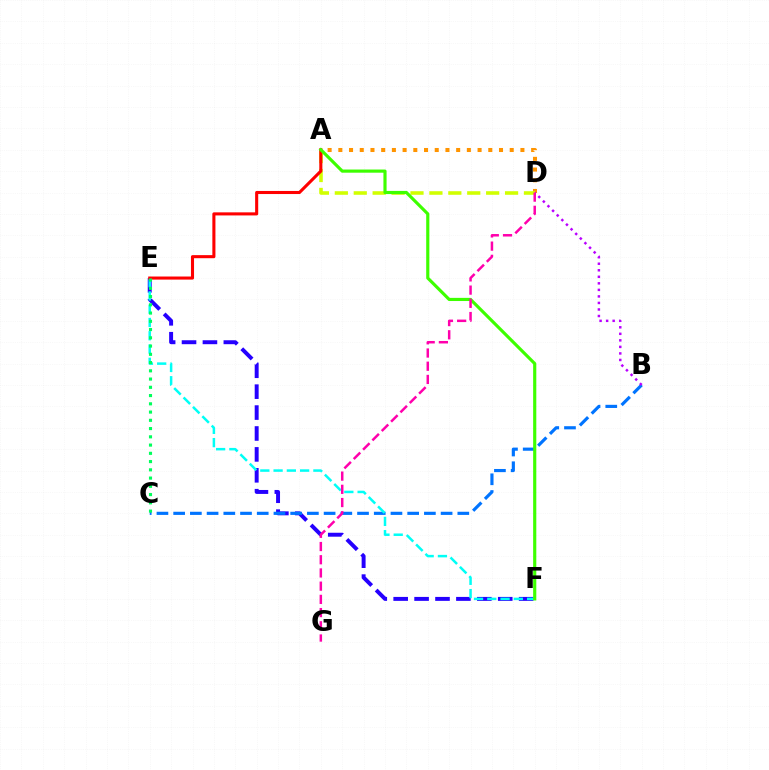{('E', 'F'): [{'color': '#2500ff', 'line_style': 'dashed', 'thickness': 2.84}, {'color': '#00fff6', 'line_style': 'dashed', 'thickness': 1.8}], ('A', 'D'): [{'color': '#ff9400', 'line_style': 'dotted', 'thickness': 2.91}, {'color': '#d1ff00', 'line_style': 'dashed', 'thickness': 2.57}], ('B', 'C'): [{'color': '#0074ff', 'line_style': 'dashed', 'thickness': 2.27}], ('B', 'D'): [{'color': '#b900ff', 'line_style': 'dotted', 'thickness': 1.78}], ('A', 'E'): [{'color': '#ff0000', 'line_style': 'solid', 'thickness': 2.22}], ('A', 'F'): [{'color': '#3dff00', 'line_style': 'solid', 'thickness': 2.27}], ('D', 'G'): [{'color': '#ff00ac', 'line_style': 'dashed', 'thickness': 1.79}], ('C', 'E'): [{'color': '#00ff5c', 'line_style': 'dotted', 'thickness': 2.24}]}